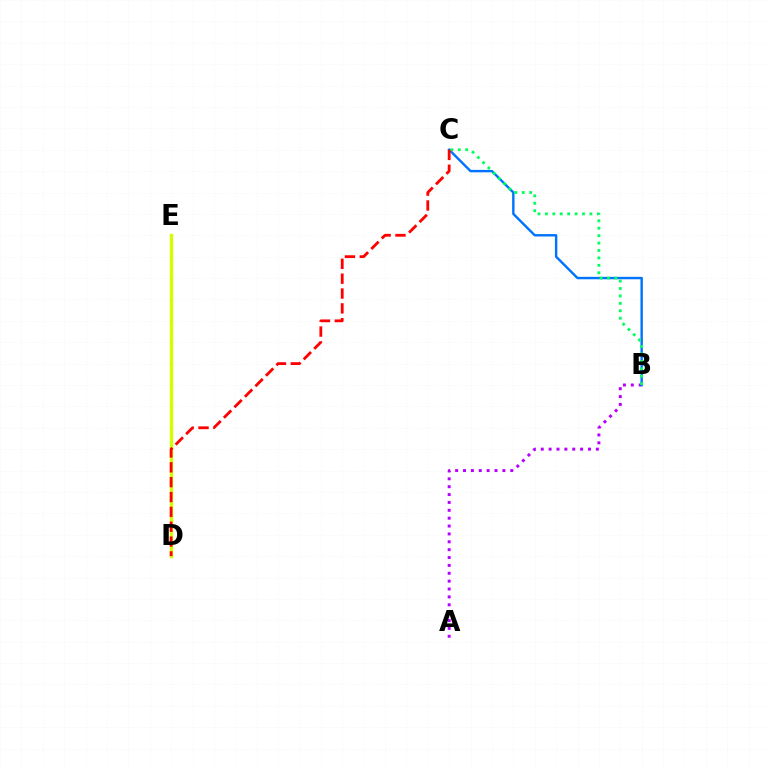{('A', 'B'): [{'color': '#b900ff', 'line_style': 'dotted', 'thickness': 2.14}], ('B', 'C'): [{'color': '#0074ff', 'line_style': 'solid', 'thickness': 1.74}, {'color': '#00ff5c', 'line_style': 'dotted', 'thickness': 2.02}], ('D', 'E'): [{'color': '#d1ff00', 'line_style': 'solid', 'thickness': 2.41}], ('C', 'D'): [{'color': '#ff0000', 'line_style': 'dashed', 'thickness': 2.02}]}